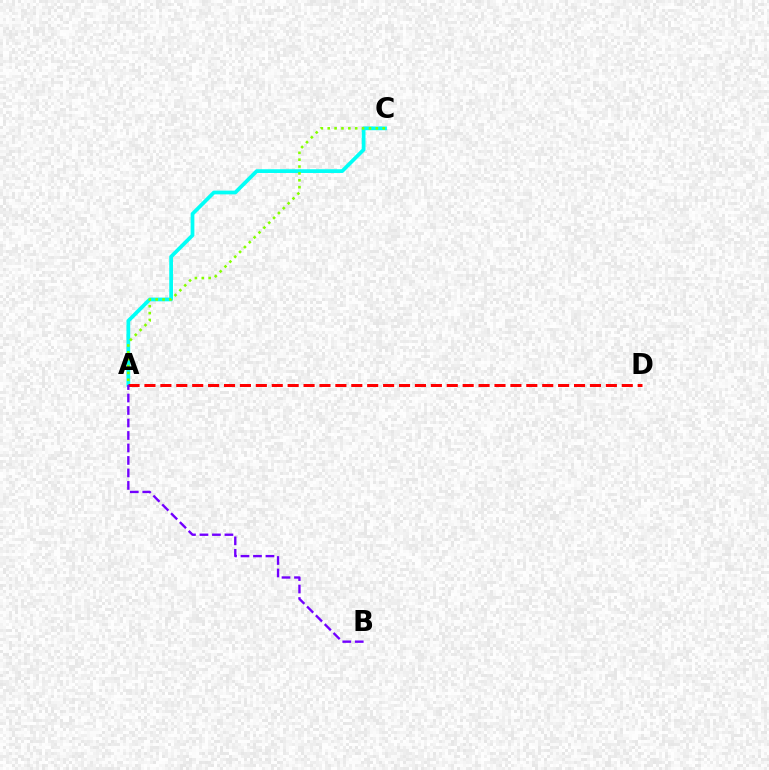{('A', 'C'): [{'color': '#00fff6', 'line_style': 'solid', 'thickness': 2.69}, {'color': '#84ff00', 'line_style': 'dotted', 'thickness': 1.87}], ('A', 'D'): [{'color': '#ff0000', 'line_style': 'dashed', 'thickness': 2.16}], ('A', 'B'): [{'color': '#7200ff', 'line_style': 'dashed', 'thickness': 1.7}]}